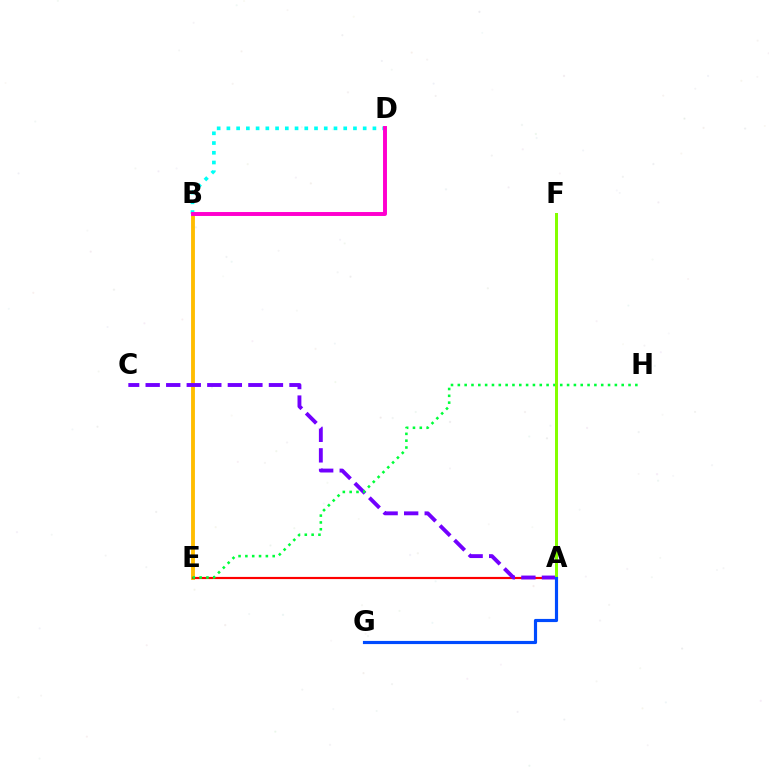{('B', 'E'): [{'color': '#ffbd00', 'line_style': 'solid', 'thickness': 2.77}], ('B', 'D'): [{'color': '#00fff6', 'line_style': 'dotted', 'thickness': 2.65}, {'color': '#ff00cf', 'line_style': 'solid', 'thickness': 2.84}], ('A', 'E'): [{'color': '#ff0000', 'line_style': 'solid', 'thickness': 1.56}], ('A', 'C'): [{'color': '#7200ff', 'line_style': 'dashed', 'thickness': 2.79}], ('E', 'H'): [{'color': '#00ff39', 'line_style': 'dotted', 'thickness': 1.86}], ('A', 'F'): [{'color': '#84ff00', 'line_style': 'solid', 'thickness': 2.15}], ('A', 'G'): [{'color': '#004bff', 'line_style': 'solid', 'thickness': 2.27}]}